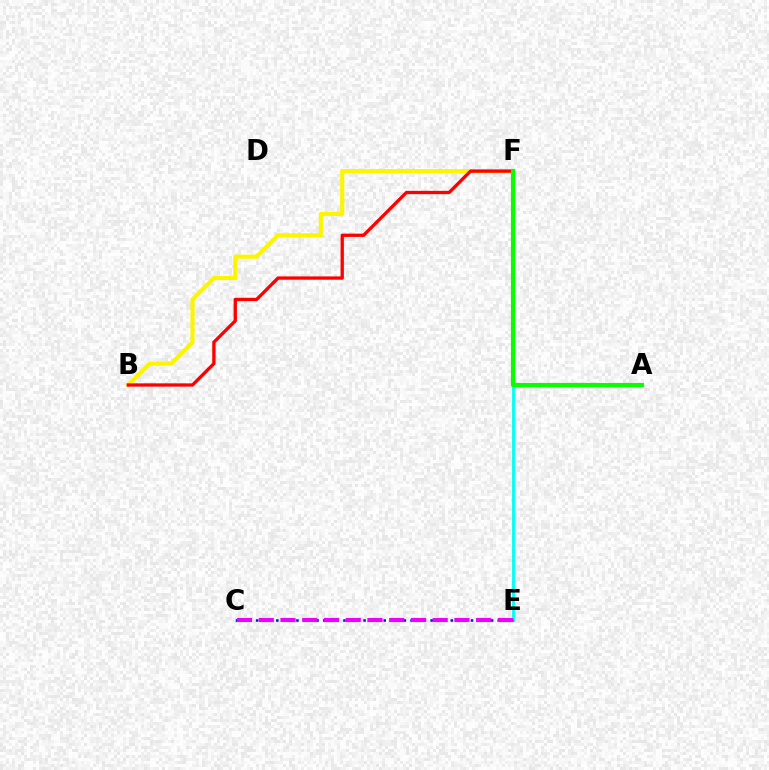{('E', 'F'): [{'color': '#00fff6', 'line_style': 'solid', 'thickness': 2.03}], ('C', 'E'): [{'color': '#0010ff', 'line_style': 'dotted', 'thickness': 1.82}, {'color': '#ee00ff', 'line_style': 'dashed', 'thickness': 2.95}], ('B', 'F'): [{'color': '#fcf500', 'line_style': 'solid', 'thickness': 2.97}, {'color': '#ff0000', 'line_style': 'solid', 'thickness': 2.38}], ('A', 'F'): [{'color': '#08ff00', 'line_style': 'solid', 'thickness': 2.98}]}